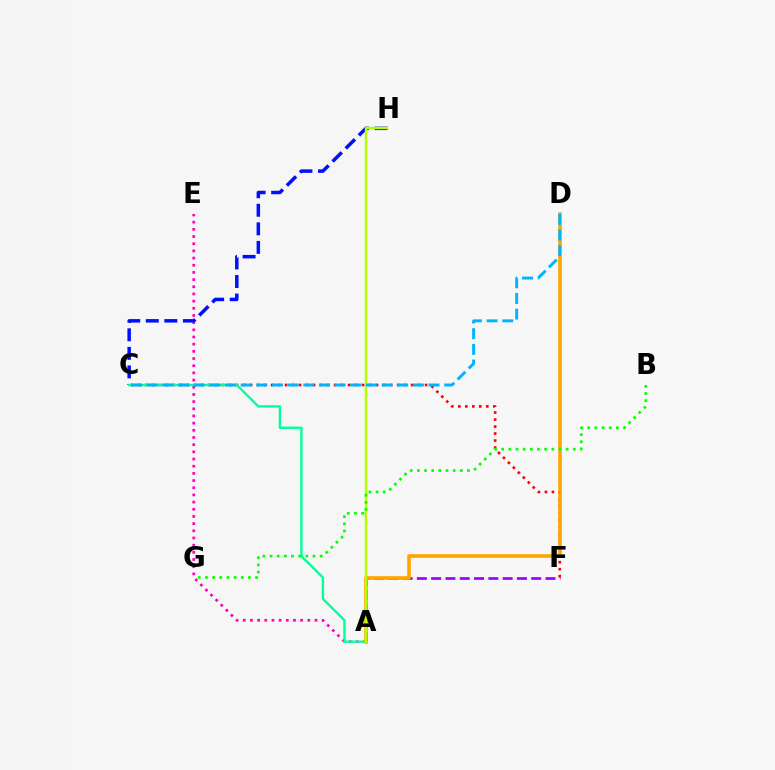{('A', 'E'): [{'color': '#ff00bd', 'line_style': 'dotted', 'thickness': 1.95}], ('C', 'H'): [{'color': '#0010ff', 'line_style': 'dashed', 'thickness': 2.52}], ('C', 'F'): [{'color': '#ff0000', 'line_style': 'dotted', 'thickness': 1.9}], ('A', 'C'): [{'color': '#00ff9d', 'line_style': 'solid', 'thickness': 1.71}], ('A', 'F'): [{'color': '#9b00ff', 'line_style': 'dashed', 'thickness': 1.94}], ('A', 'D'): [{'color': '#ffa500', 'line_style': 'solid', 'thickness': 2.61}], ('A', 'H'): [{'color': '#b3ff00', 'line_style': 'solid', 'thickness': 1.75}], ('C', 'D'): [{'color': '#00b5ff', 'line_style': 'dashed', 'thickness': 2.13}], ('B', 'G'): [{'color': '#08ff00', 'line_style': 'dotted', 'thickness': 1.95}]}